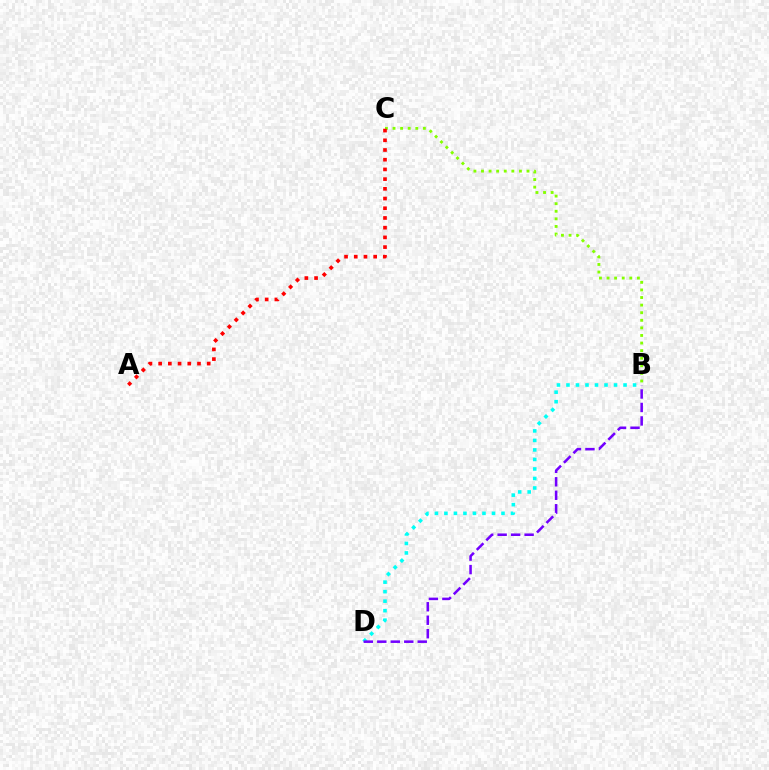{('B', 'D'): [{'color': '#00fff6', 'line_style': 'dotted', 'thickness': 2.58}, {'color': '#7200ff', 'line_style': 'dashed', 'thickness': 1.83}], ('B', 'C'): [{'color': '#84ff00', 'line_style': 'dotted', 'thickness': 2.06}], ('A', 'C'): [{'color': '#ff0000', 'line_style': 'dotted', 'thickness': 2.64}]}